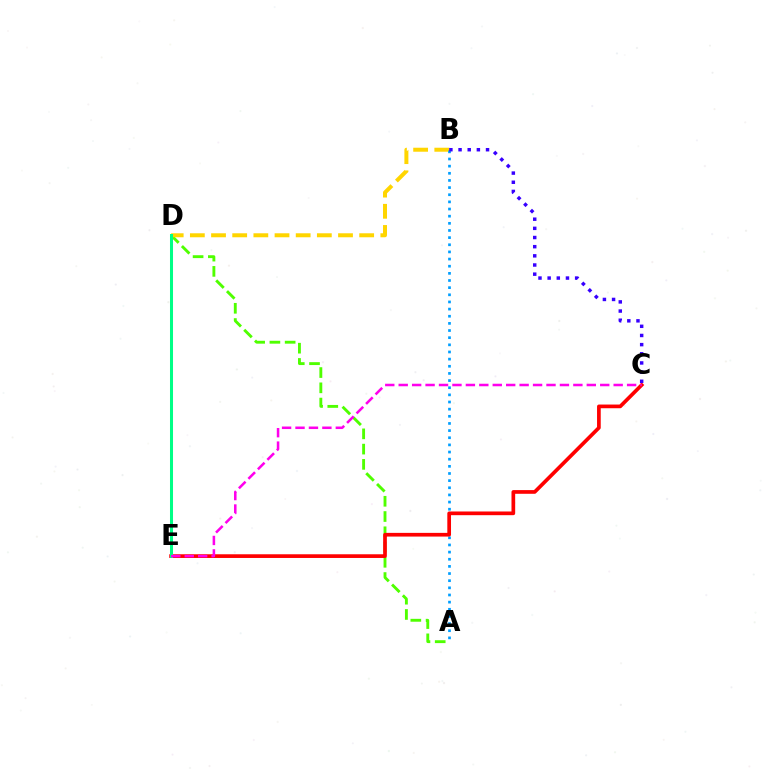{('A', 'D'): [{'color': '#4fff00', 'line_style': 'dashed', 'thickness': 2.07}], ('B', 'D'): [{'color': '#ffd500', 'line_style': 'dashed', 'thickness': 2.87}], ('A', 'B'): [{'color': '#009eff', 'line_style': 'dotted', 'thickness': 1.94}], ('C', 'E'): [{'color': '#ff0000', 'line_style': 'solid', 'thickness': 2.66}, {'color': '#ff00ed', 'line_style': 'dashed', 'thickness': 1.83}], ('D', 'E'): [{'color': '#00ff86', 'line_style': 'solid', 'thickness': 2.18}], ('B', 'C'): [{'color': '#3700ff', 'line_style': 'dotted', 'thickness': 2.49}]}